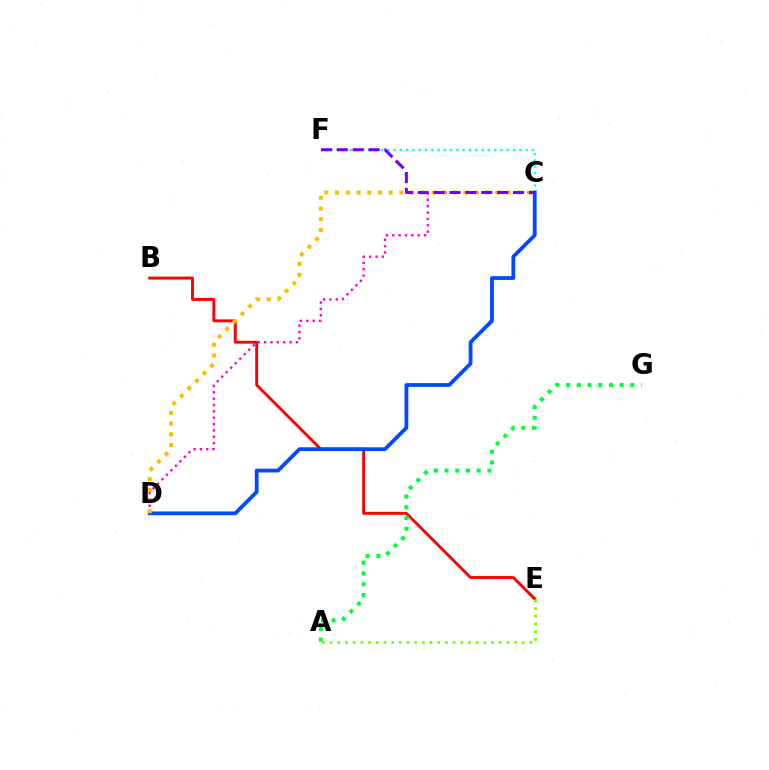{('B', 'E'): [{'color': '#ff0000', 'line_style': 'solid', 'thickness': 2.09}], ('A', 'E'): [{'color': '#84ff00', 'line_style': 'dotted', 'thickness': 2.09}], ('C', 'F'): [{'color': '#00fff6', 'line_style': 'dotted', 'thickness': 1.71}, {'color': '#7200ff', 'line_style': 'dashed', 'thickness': 2.16}], ('C', 'D'): [{'color': '#ff00cf', 'line_style': 'dotted', 'thickness': 1.73}, {'color': '#004bff', 'line_style': 'solid', 'thickness': 2.73}, {'color': '#ffbd00', 'line_style': 'dotted', 'thickness': 2.91}], ('A', 'G'): [{'color': '#00ff39', 'line_style': 'dotted', 'thickness': 2.91}]}